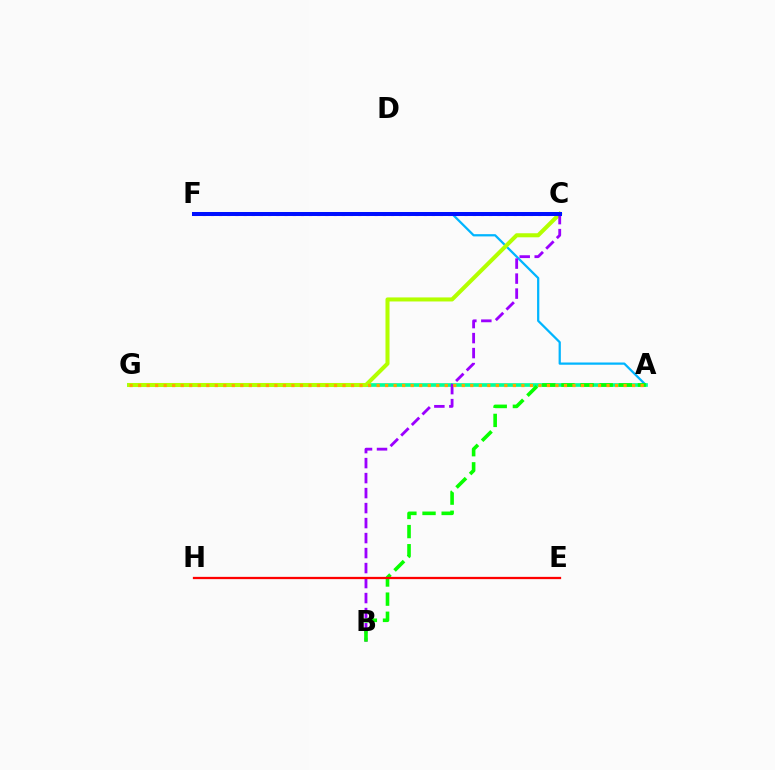{('A', 'F'): [{'color': '#00b5ff', 'line_style': 'solid', 'thickness': 1.62}], ('A', 'G'): [{'color': '#00ff9d', 'line_style': 'solid', 'thickness': 2.64}, {'color': '#ffa500', 'line_style': 'dotted', 'thickness': 2.31}], ('C', 'F'): [{'color': '#ff00bd', 'line_style': 'dotted', 'thickness': 2.22}, {'color': '#0010ff', 'line_style': 'solid', 'thickness': 2.89}], ('C', 'G'): [{'color': '#b3ff00', 'line_style': 'solid', 'thickness': 2.91}], ('B', 'C'): [{'color': '#9b00ff', 'line_style': 'dashed', 'thickness': 2.04}], ('A', 'B'): [{'color': '#08ff00', 'line_style': 'dashed', 'thickness': 2.6}], ('E', 'H'): [{'color': '#ff0000', 'line_style': 'solid', 'thickness': 1.63}]}